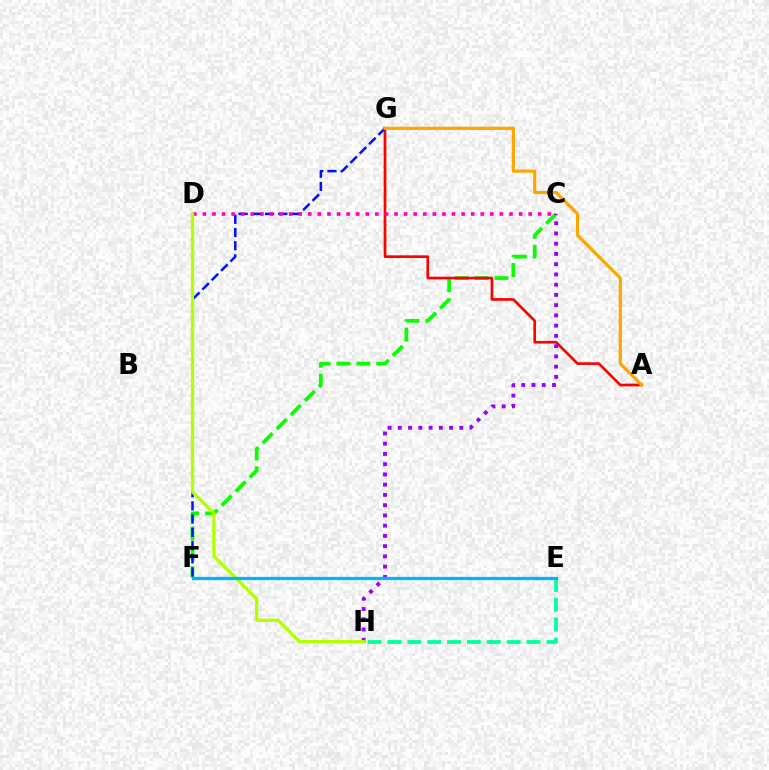{('C', 'F'): [{'color': '#08ff00', 'line_style': 'dashed', 'thickness': 2.7}], ('A', 'G'): [{'color': '#ff0000', 'line_style': 'solid', 'thickness': 1.93}, {'color': '#ffa500', 'line_style': 'solid', 'thickness': 2.3}], ('F', 'G'): [{'color': '#0010ff', 'line_style': 'dashed', 'thickness': 1.8}], ('E', 'H'): [{'color': '#00ff9d', 'line_style': 'dashed', 'thickness': 2.7}], ('C', 'D'): [{'color': '#ff00bd', 'line_style': 'dotted', 'thickness': 2.6}], ('C', 'H'): [{'color': '#9b00ff', 'line_style': 'dotted', 'thickness': 2.78}], ('D', 'H'): [{'color': '#b3ff00', 'line_style': 'solid', 'thickness': 2.35}], ('E', 'F'): [{'color': '#00b5ff', 'line_style': 'solid', 'thickness': 2.34}]}